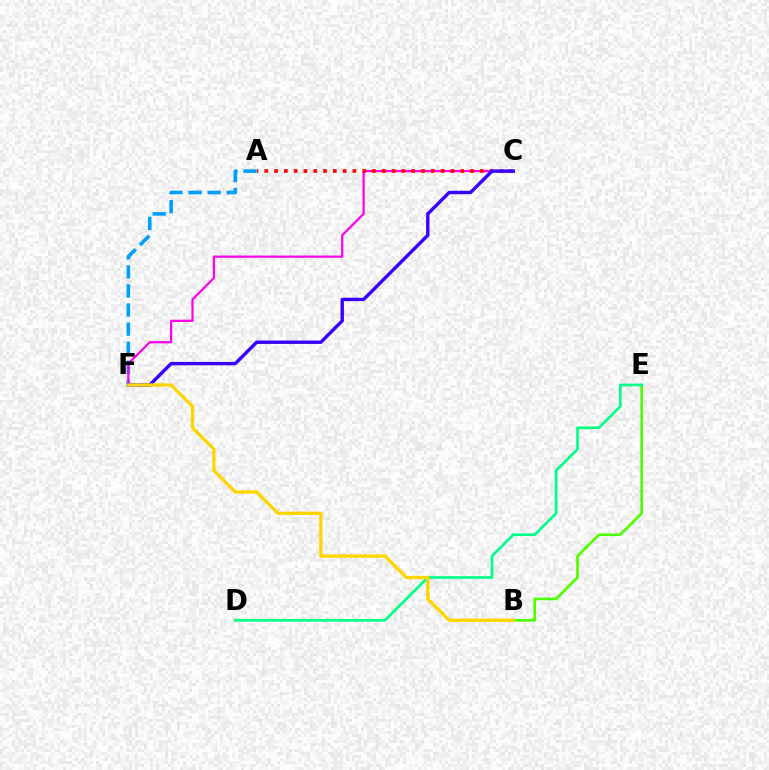{('A', 'F'): [{'color': '#009eff', 'line_style': 'dashed', 'thickness': 2.59}], ('B', 'E'): [{'color': '#4fff00', 'line_style': 'solid', 'thickness': 1.92}], ('C', 'F'): [{'color': '#ff00ed', 'line_style': 'solid', 'thickness': 1.61}, {'color': '#3700ff', 'line_style': 'solid', 'thickness': 2.45}], ('A', 'C'): [{'color': '#ff0000', 'line_style': 'dotted', 'thickness': 2.66}], ('D', 'E'): [{'color': '#00ff86', 'line_style': 'solid', 'thickness': 1.92}], ('B', 'F'): [{'color': '#ffd500', 'line_style': 'solid', 'thickness': 2.36}]}